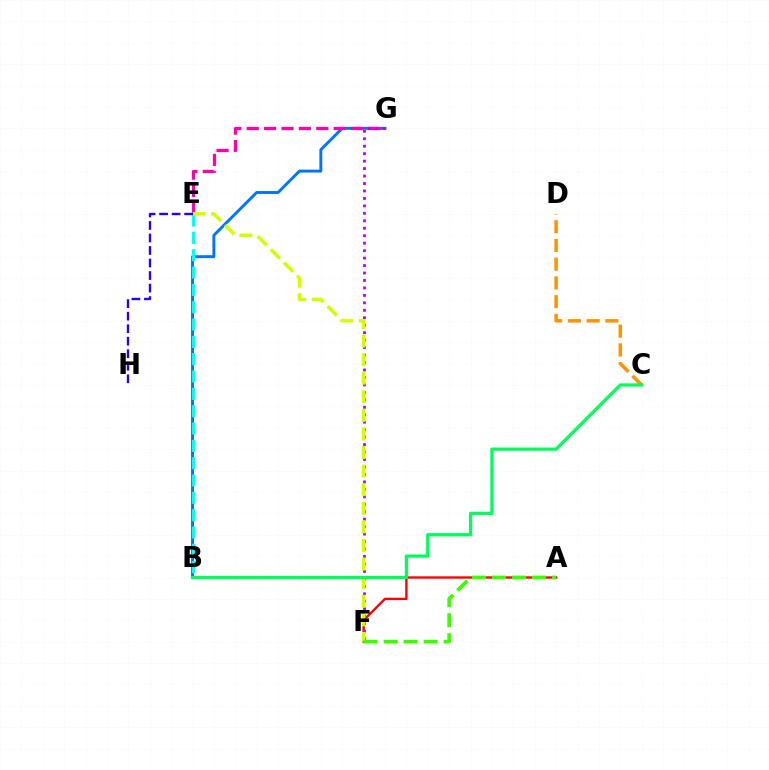{('A', 'F'): [{'color': '#ff0000', 'line_style': 'solid', 'thickness': 1.7}, {'color': '#3dff00', 'line_style': 'dashed', 'thickness': 2.72}], ('B', 'G'): [{'color': '#0074ff', 'line_style': 'solid', 'thickness': 2.11}], ('E', 'G'): [{'color': '#ff00ac', 'line_style': 'dashed', 'thickness': 2.36}], ('B', 'E'): [{'color': '#00fff6', 'line_style': 'dashed', 'thickness': 2.35}], ('C', 'D'): [{'color': '#ff9400', 'line_style': 'dashed', 'thickness': 2.54}], ('F', 'G'): [{'color': '#b900ff', 'line_style': 'dotted', 'thickness': 2.03}], ('E', 'F'): [{'color': '#d1ff00', 'line_style': 'dashed', 'thickness': 2.53}], ('E', 'H'): [{'color': '#2500ff', 'line_style': 'dashed', 'thickness': 1.7}], ('B', 'C'): [{'color': '#00ff5c', 'line_style': 'solid', 'thickness': 2.34}]}